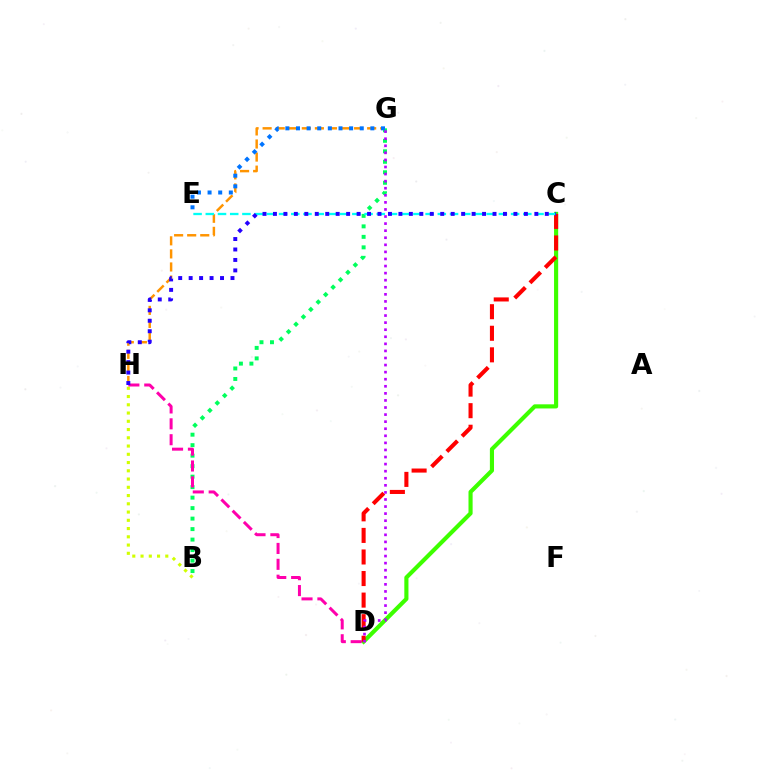{('C', 'D'): [{'color': '#3dff00', 'line_style': 'solid', 'thickness': 2.97}, {'color': '#ff0000', 'line_style': 'dashed', 'thickness': 2.93}], ('B', 'G'): [{'color': '#00ff5c', 'line_style': 'dotted', 'thickness': 2.85}], ('G', 'H'): [{'color': '#ff9400', 'line_style': 'dashed', 'thickness': 1.77}], ('E', 'G'): [{'color': '#0074ff', 'line_style': 'dotted', 'thickness': 2.89}], ('B', 'H'): [{'color': '#d1ff00', 'line_style': 'dotted', 'thickness': 2.24}], ('C', 'E'): [{'color': '#00fff6', 'line_style': 'dashed', 'thickness': 1.66}], ('D', 'H'): [{'color': '#ff00ac', 'line_style': 'dashed', 'thickness': 2.16}], ('C', 'H'): [{'color': '#2500ff', 'line_style': 'dotted', 'thickness': 2.84}], ('D', 'G'): [{'color': '#b900ff', 'line_style': 'dotted', 'thickness': 1.92}]}